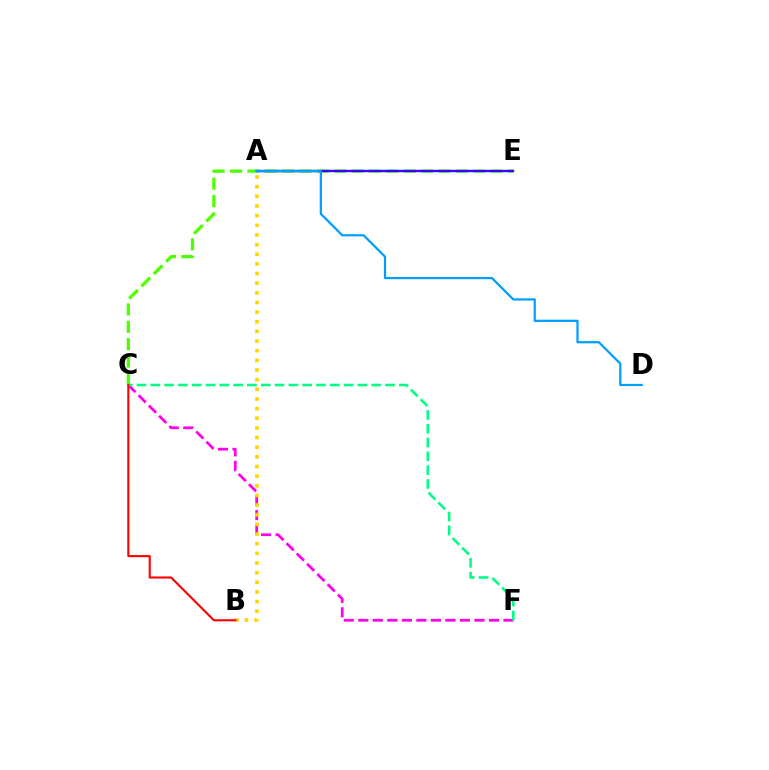{('C', 'E'): [{'color': '#4fff00', 'line_style': 'dashed', 'thickness': 2.36}], ('C', 'F'): [{'color': '#ff00ed', 'line_style': 'dashed', 'thickness': 1.97}, {'color': '#00ff86', 'line_style': 'dashed', 'thickness': 1.88}], ('A', 'E'): [{'color': '#3700ff', 'line_style': 'solid', 'thickness': 1.71}], ('A', 'B'): [{'color': '#ffd500', 'line_style': 'dotted', 'thickness': 2.62}], ('A', 'D'): [{'color': '#009eff', 'line_style': 'solid', 'thickness': 1.62}], ('B', 'C'): [{'color': '#ff0000', 'line_style': 'solid', 'thickness': 1.51}]}